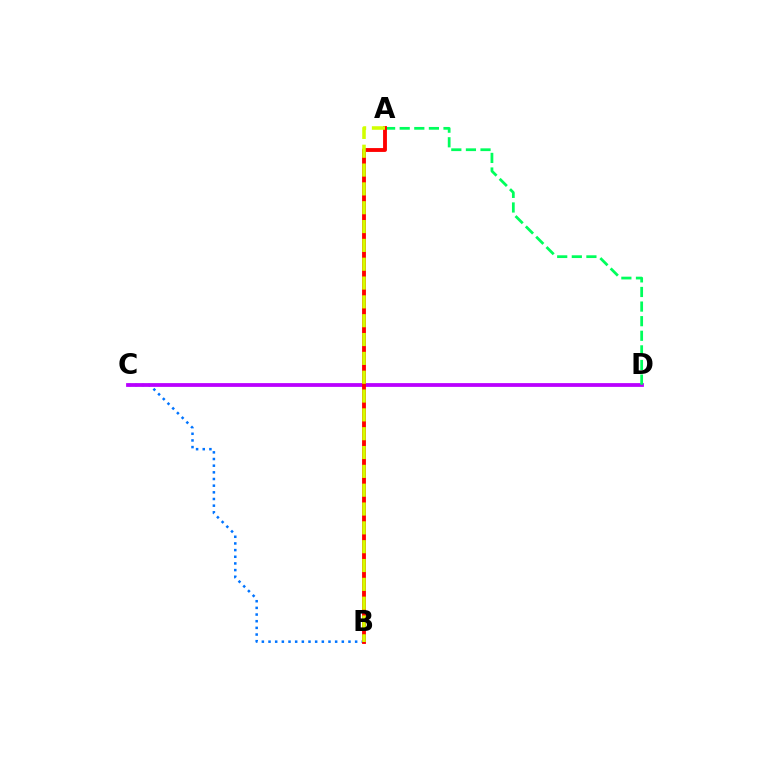{('B', 'C'): [{'color': '#0074ff', 'line_style': 'dotted', 'thickness': 1.81}], ('C', 'D'): [{'color': '#b900ff', 'line_style': 'solid', 'thickness': 2.72}], ('A', 'D'): [{'color': '#00ff5c', 'line_style': 'dashed', 'thickness': 1.98}], ('A', 'B'): [{'color': '#ff0000', 'line_style': 'solid', 'thickness': 2.77}, {'color': '#d1ff00', 'line_style': 'dashed', 'thickness': 2.56}]}